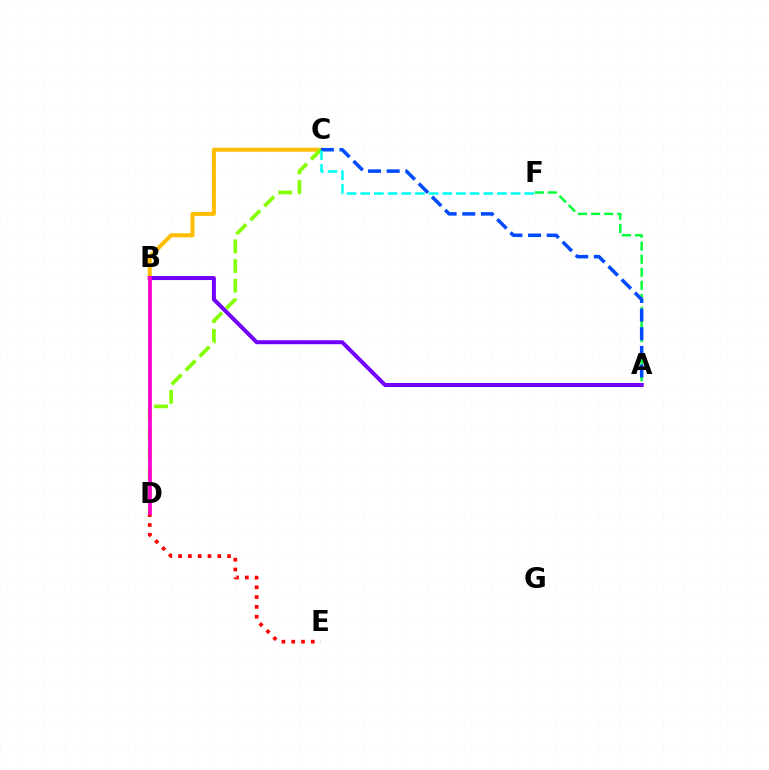{('A', 'F'): [{'color': '#00ff39', 'line_style': 'dashed', 'thickness': 1.77}], ('D', 'E'): [{'color': '#ff0000', 'line_style': 'dotted', 'thickness': 2.66}], ('B', 'C'): [{'color': '#ffbd00', 'line_style': 'solid', 'thickness': 2.88}], ('C', 'D'): [{'color': '#84ff00', 'line_style': 'dashed', 'thickness': 2.67}], ('A', 'C'): [{'color': '#004bff', 'line_style': 'dashed', 'thickness': 2.54}], ('C', 'F'): [{'color': '#00fff6', 'line_style': 'dashed', 'thickness': 1.86}], ('A', 'B'): [{'color': '#7200ff', 'line_style': 'solid', 'thickness': 2.87}], ('B', 'D'): [{'color': '#ff00cf', 'line_style': 'solid', 'thickness': 2.67}]}